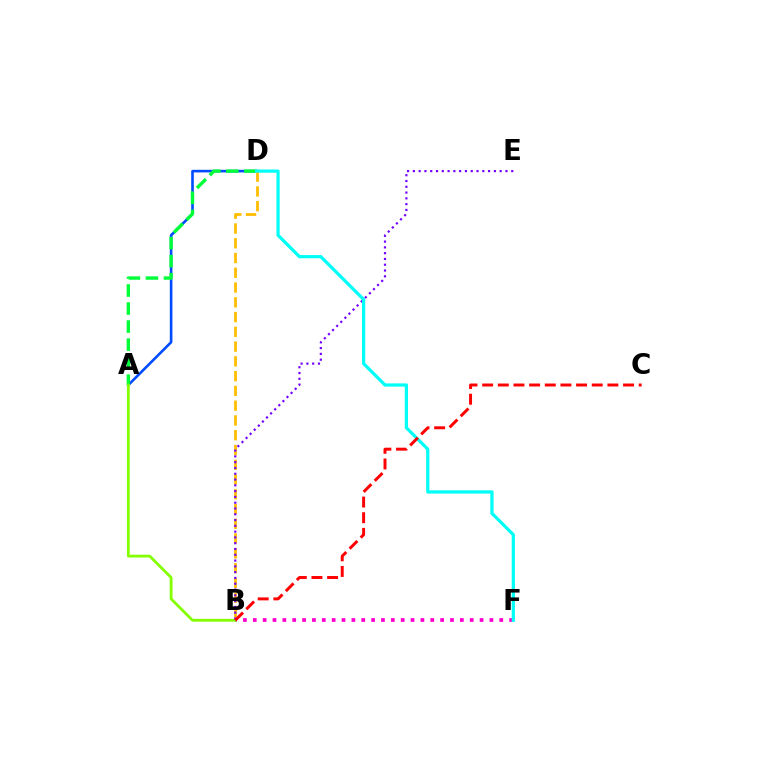{('A', 'D'): [{'color': '#004bff', 'line_style': 'solid', 'thickness': 1.88}, {'color': '#00ff39', 'line_style': 'dashed', 'thickness': 2.45}], ('B', 'D'): [{'color': '#ffbd00', 'line_style': 'dashed', 'thickness': 2.01}], ('B', 'F'): [{'color': '#ff00cf', 'line_style': 'dotted', 'thickness': 2.68}], ('A', 'B'): [{'color': '#84ff00', 'line_style': 'solid', 'thickness': 2.01}], ('B', 'E'): [{'color': '#7200ff', 'line_style': 'dotted', 'thickness': 1.57}], ('D', 'F'): [{'color': '#00fff6', 'line_style': 'solid', 'thickness': 2.31}], ('B', 'C'): [{'color': '#ff0000', 'line_style': 'dashed', 'thickness': 2.13}]}